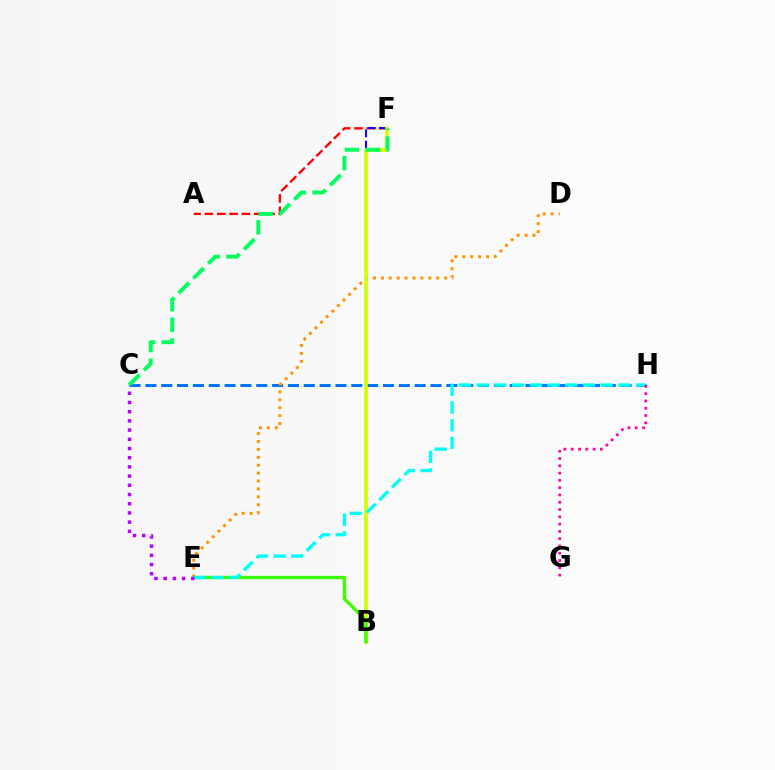{('A', 'F'): [{'color': '#ff0000', 'line_style': 'dashed', 'thickness': 1.68}], ('C', 'H'): [{'color': '#0074ff', 'line_style': 'dashed', 'thickness': 2.15}], ('B', 'F'): [{'color': '#2500ff', 'line_style': 'dashed', 'thickness': 1.52}, {'color': '#d1ff00', 'line_style': 'solid', 'thickness': 2.57}], ('D', 'E'): [{'color': '#ff9400', 'line_style': 'dotted', 'thickness': 2.15}], ('B', 'E'): [{'color': '#3dff00', 'line_style': 'solid', 'thickness': 2.4}], ('C', 'F'): [{'color': '#00ff5c', 'line_style': 'dashed', 'thickness': 2.83}], ('E', 'H'): [{'color': '#00fff6', 'line_style': 'dashed', 'thickness': 2.41}], ('G', 'H'): [{'color': '#ff00ac', 'line_style': 'dotted', 'thickness': 1.98}], ('C', 'E'): [{'color': '#b900ff', 'line_style': 'dotted', 'thickness': 2.5}]}